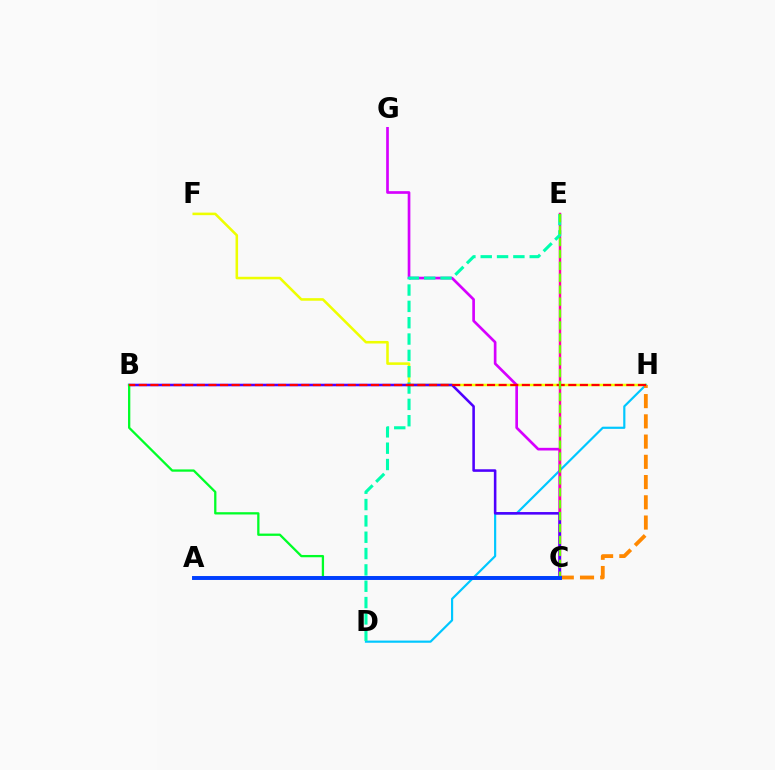{('F', 'H'): [{'color': '#eeff00', 'line_style': 'solid', 'thickness': 1.84}], ('D', 'H'): [{'color': '#00c7ff', 'line_style': 'solid', 'thickness': 1.57}], ('C', 'G'): [{'color': '#d600ff', 'line_style': 'solid', 'thickness': 1.93}], ('C', 'E'): [{'color': '#ff00a0', 'line_style': 'solid', 'thickness': 1.77}, {'color': '#66ff00', 'line_style': 'dashed', 'thickness': 1.62}], ('C', 'H'): [{'color': '#ff8800', 'line_style': 'dashed', 'thickness': 2.75}], ('D', 'E'): [{'color': '#00ffaf', 'line_style': 'dashed', 'thickness': 2.22}], ('B', 'C'): [{'color': '#4f00ff', 'line_style': 'solid', 'thickness': 1.85}, {'color': '#00ff27', 'line_style': 'solid', 'thickness': 1.65}], ('B', 'H'): [{'color': '#ff0000', 'line_style': 'dashed', 'thickness': 1.58}], ('A', 'C'): [{'color': '#003fff', 'line_style': 'solid', 'thickness': 2.83}]}